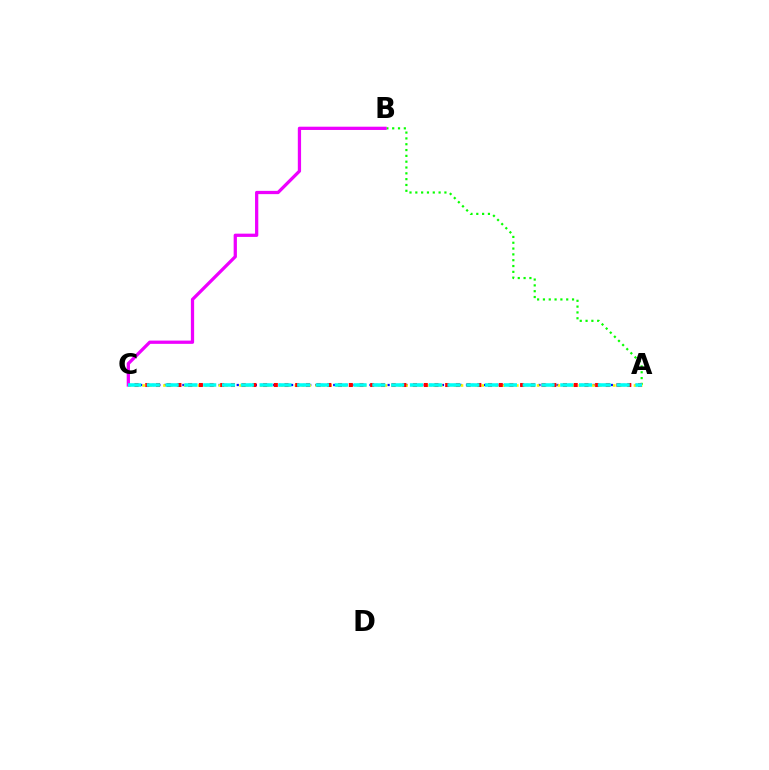{('A', 'B'): [{'color': '#08ff00', 'line_style': 'dotted', 'thickness': 1.58}], ('B', 'C'): [{'color': '#ee00ff', 'line_style': 'solid', 'thickness': 2.35}], ('A', 'C'): [{'color': '#0010ff', 'line_style': 'dotted', 'thickness': 1.64}, {'color': '#fcf500', 'line_style': 'dotted', 'thickness': 1.88}, {'color': '#ff0000', 'line_style': 'dotted', 'thickness': 2.91}, {'color': '#00fff6', 'line_style': 'dashed', 'thickness': 2.55}]}